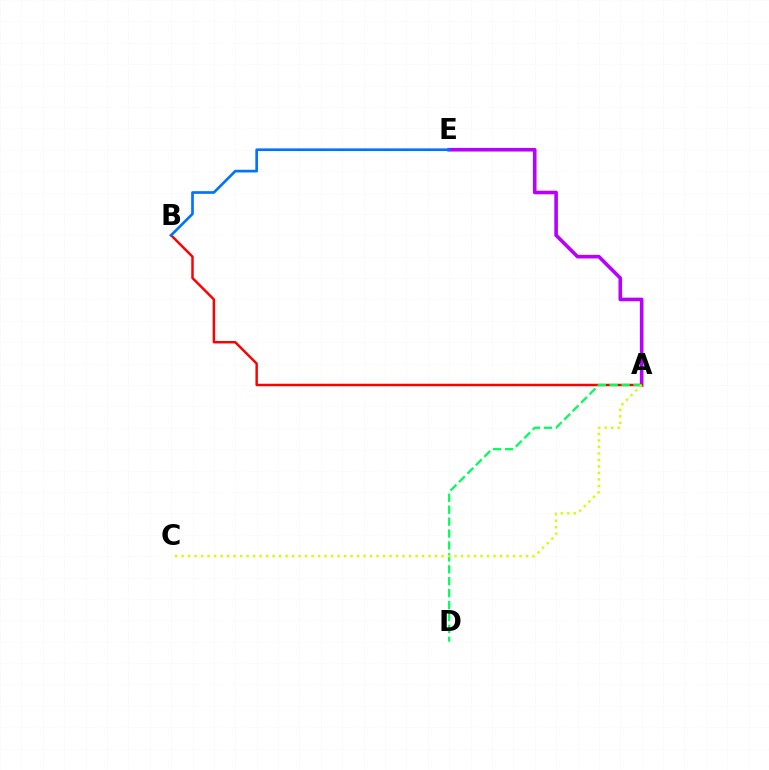{('A', 'E'): [{'color': '#b900ff', 'line_style': 'solid', 'thickness': 2.59}], ('A', 'B'): [{'color': '#ff0000', 'line_style': 'solid', 'thickness': 1.77}], ('A', 'D'): [{'color': '#00ff5c', 'line_style': 'dashed', 'thickness': 1.62}], ('B', 'E'): [{'color': '#0074ff', 'line_style': 'solid', 'thickness': 1.93}], ('A', 'C'): [{'color': '#d1ff00', 'line_style': 'dotted', 'thickness': 1.77}]}